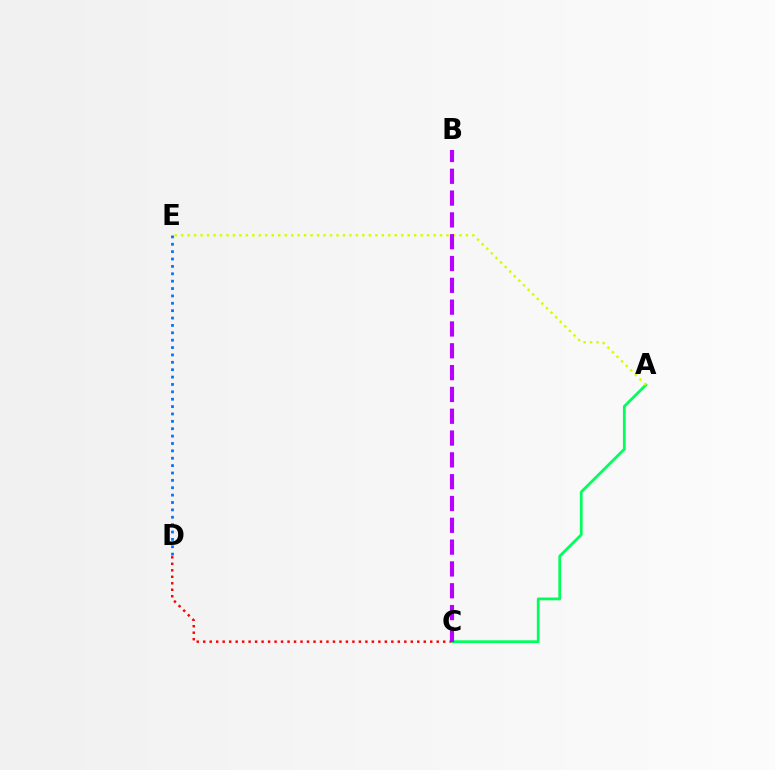{('C', 'D'): [{'color': '#ff0000', 'line_style': 'dotted', 'thickness': 1.76}], ('D', 'E'): [{'color': '#0074ff', 'line_style': 'dotted', 'thickness': 2.0}], ('A', 'C'): [{'color': '#00ff5c', 'line_style': 'solid', 'thickness': 1.99}], ('A', 'E'): [{'color': '#d1ff00', 'line_style': 'dotted', 'thickness': 1.76}], ('B', 'C'): [{'color': '#b900ff', 'line_style': 'dashed', 'thickness': 2.96}]}